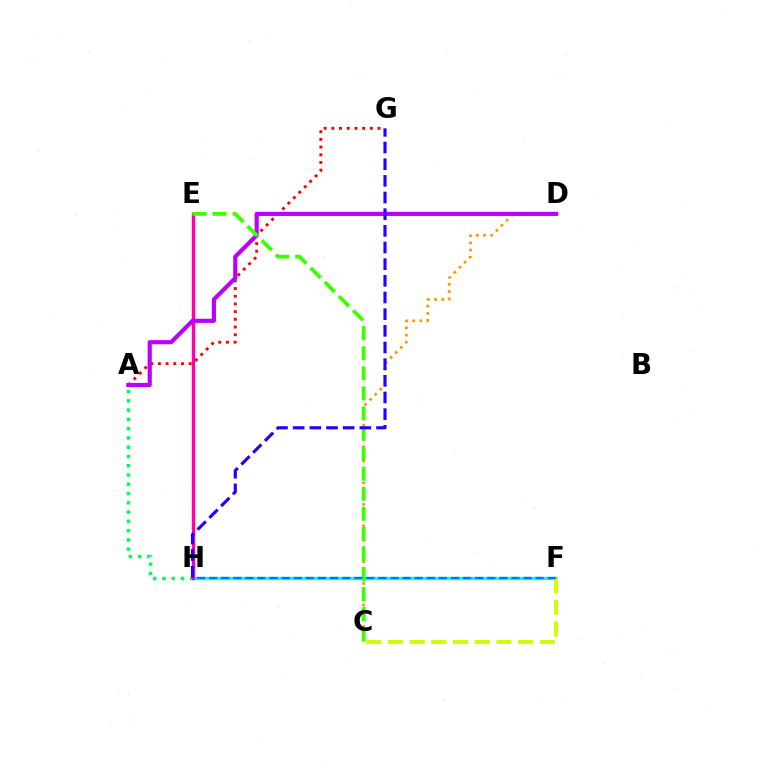{('A', 'H'): [{'color': '#00ff5c', 'line_style': 'dotted', 'thickness': 2.52}], ('F', 'H'): [{'color': '#00fff6', 'line_style': 'solid', 'thickness': 2.41}, {'color': '#0074ff', 'line_style': 'dashed', 'thickness': 1.64}], ('E', 'H'): [{'color': '#ff00ac', 'line_style': 'solid', 'thickness': 2.47}], ('A', 'G'): [{'color': '#ff0000', 'line_style': 'dotted', 'thickness': 2.09}], ('C', 'D'): [{'color': '#ff9400', 'line_style': 'dotted', 'thickness': 1.95}], ('A', 'D'): [{'color': '#b900ff', 'line_style': 'solid', 'thickness': 2.99}], ('C', 'E'): [{'color': '#3dff00', 'line_style': 'dashed', 'thickness': 2.73}], ('C', 'F'): [{'color': '#d1ff00', 'line_style': 'dashed', 'thickness': 2.95}], ('G', 'H'): [{'color': '#2500ff', 'line_style': 'dashed', 'thickness': 2.26}]}